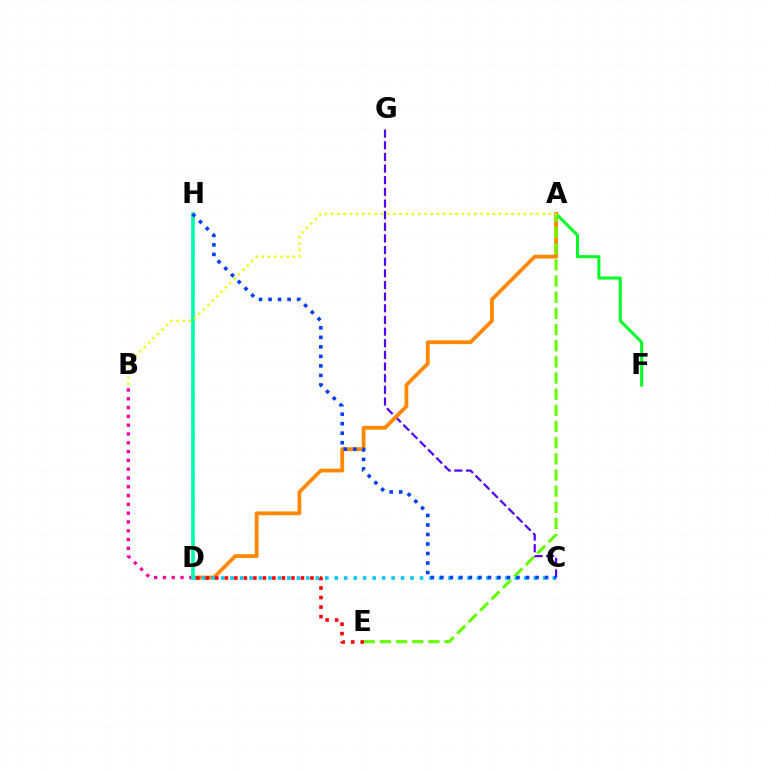{('C', 'G'): [{'color': '#4f00ff', 'line_style': 'dashed', 'thickness': 1.58}], ('A', 'F'): [{'color': '#00ff27', 'line_style': 'solid', 'thickness': 2.17}], ('A', 'D'): [{'color': '#ff8800', 'line_style': 'solid', 'thickness': 2.73}], ('B', 'D'): [{'color': '#ff00a0', 'line_style': 'dotted', 'thickness': 2.39}], ('D', 'H'): [{'color': '#d600ff', 'line_style': 'dotted', 'thickness': 1.78}, {'color': '#00ffaf', 'line_style': 'solid', 'thickness': 2.61}], ('C', 'D'): [{'color': '#00c7ff', 'line_style': 'dotted', 'thickness': 2.57}], ('A', 'E'): [{'color': '#66ff00', 'line_style': 'dashed', 'thickness': 2.2}], ('C', 'H'): [{'color': '#003fff', 'line_style': 'dotted', 'thickness': 2.59}], ('A', 'B'): [{'color': '#eeff00', 'line_style': 'dotted', 'thickness': 1.69}], ('D', 'E'): [{'color': '#ff0000', 'line_style': 'dotted', 'thickness': 2.59}]}